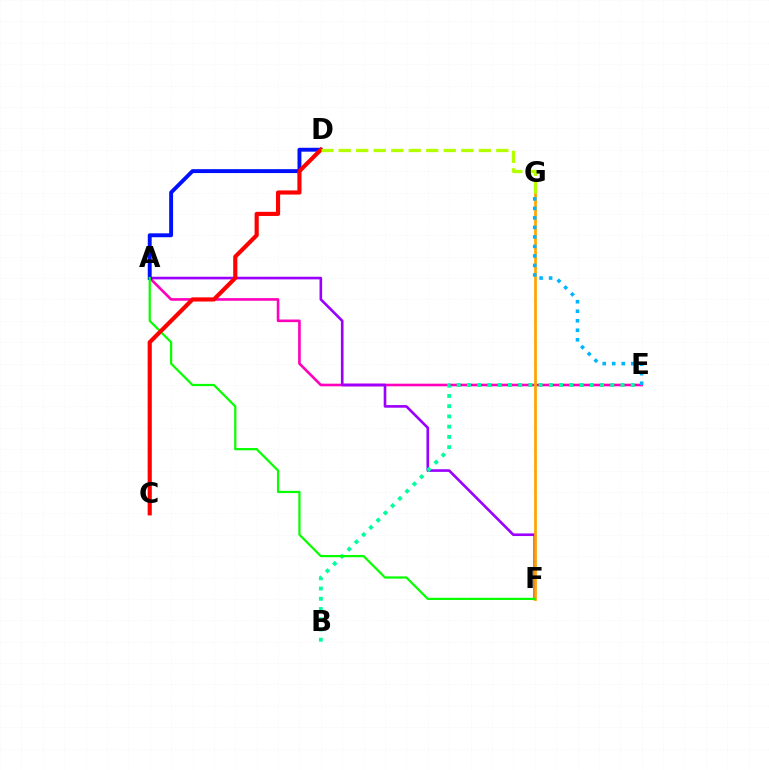{('A', 'E'): [{'color': '#ff00bd', 'line_style': 'solid', 'thickness': 1.89}], ('A', 'F'): [{'color': '#9b00ff', 'line_style': 'solid', 'thickness': 1.89}, {'color': '#08ff00', 'line_style': 'solid', 'thickness': 1.61}], ('A', 'D'): [{'color': '#0010ff', 'line_style': 'solid', 'thickness': 2.81}], ('B', 'E'): [{'color': '#00ff9d', 'line_style': 'dotted', 'thickness': 2.78}], ('F', 'G'): [{'color': '#ffa500', 'line_style': 'solid', 'thickness': 1.98}], ('C', 'D'): [{'color': '#ff0000', 'line_style': 'solid', 'thickness': 2.98}], ('D', 'G'): [{'color': '#b3ff00', 'line_style': 'dashed', 'thickness': 2.38}], ('E', 'G'): [{'color': '#00b5ff', 'line_style': 'dotted', 'thickness': 2.58}]}